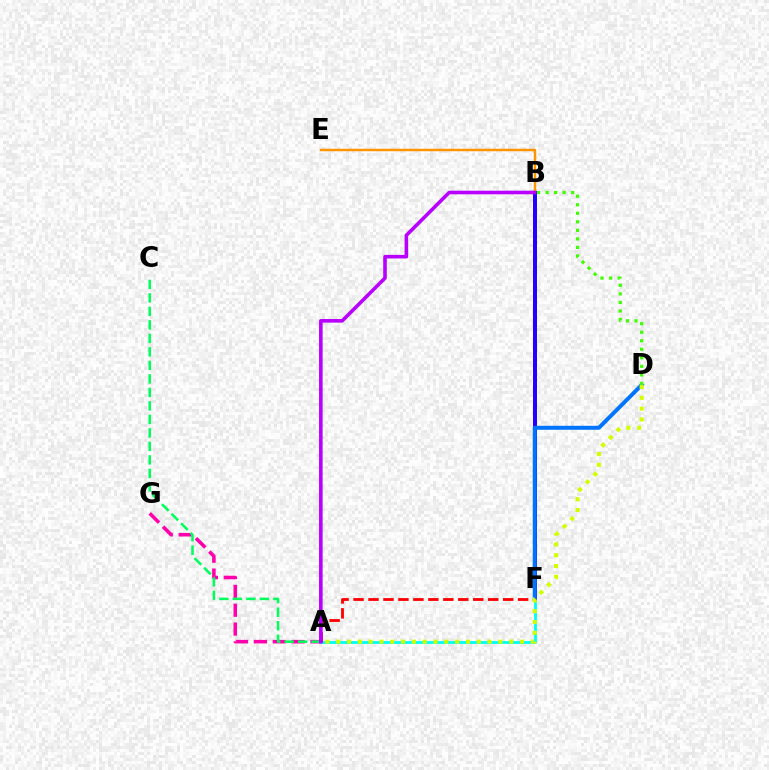{('B', 'E'): [{'color': '#ff9400', 'line_style': 'solid', 'thickness': 1.76}], ('A', 'F'): [{'color': '#00fff6', 'line_style': 'solid', 'thickness': 2.03}, {'color': '#ff0000', 'line_style': 'dashed', 'thickness': 2.03}], ('A', 'G'): [{'color': '#ff00ac', 'line_style': 'dashed', 'thickness': 2.56}], ('A', 'C'): [{'color': '#00ff5c', 'line_style': 'dashed', 'thickness': 1.83}], ('B', 'F'): [{'color': '#2500ff', 'line_style': 'solid', 'thickness': 2.87}], ('A', 'B'): [{'color': '#b900ff', 'line_style': 'solid', 'thickness': 2.59}], ('D', 'F'): [{'color': '#0074ff', 'line_style': 'solid', 'thickness': 2.85}], ('A', 'D'): [{'color': '#d1ff00', 'line_style': 'dotted', 'thickness': 2.94}], ('B', 'D'): [{'color': '#3dff00', 'line_style': 'dotted', 'thickness': 2.32}]}